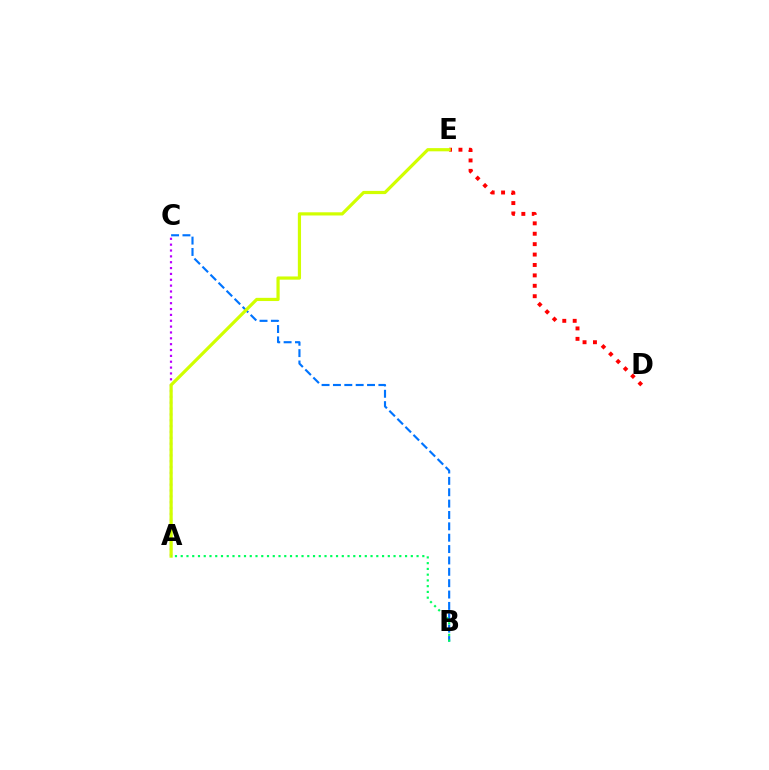{('A', 'C'): [{'color': '#b900ff', 'line_style': 'dotted', 'thickness': 1.59}], ('B', 'C'): [{'color': '#0074ff', 'line_style': 'dashed', 'thickness': 1.54}], ('D', 'E'): [{'color': '#ff0000', 'line_style': 'dotted', 'thickness': 2.83}], ('A', 'E'): [{'color': '#d1ff00', 'line_style': 'solid', 'thickness': 2.3}], ('A', 'B'): [{'color': '#00ff5c', 'line_style': 'dotted', 'thickness': 1.56}]}